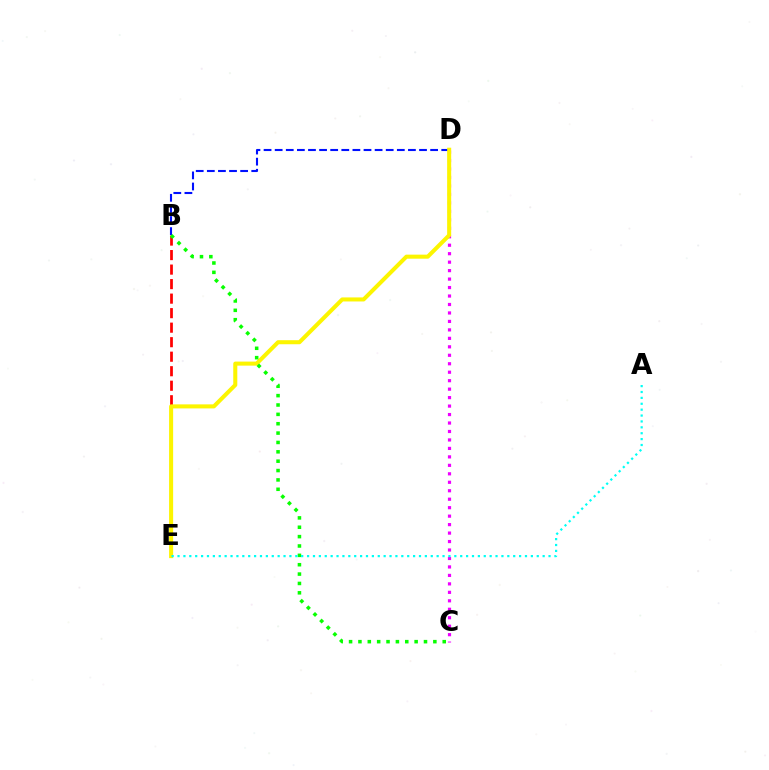{('B', 'D'): [{'color': '#0010ff', 'line_style': 'dashed', 'thickness': 1.51}], ('C', 'D'): [{'color': '#ee00ff', 'line_style': 'dotted', 'thickness': 2.3}], ('B', 'E'): [{'color': '#ff0000', 'line_style': 'dashed', 'thickness': 1.97}], ('D', 'E'): [{'color': '#fcf500', 'line_style': 'solid', 'thickness': 2.91}], ('B', 'C'): [{'color': '#08ff00', 'line_style': 'dotted', 'thickness': 2.54}], ('A', 'E'): [{'color': '#00fff6', 'line_style': 'dotted', 'thickness': 1.6}]}